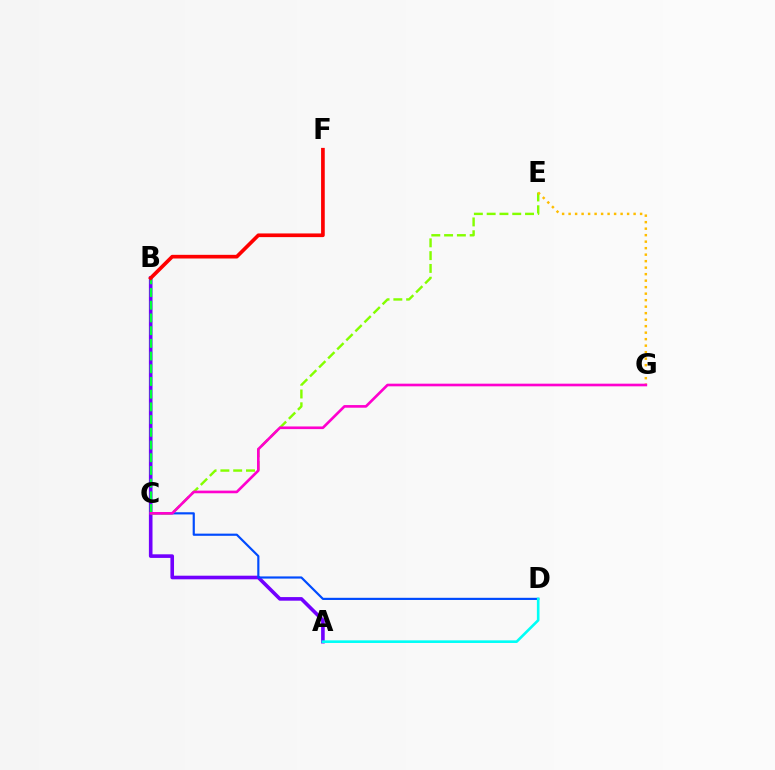{('A', 'B'): [{'color': '#7200ff', 'line_style': 'solid', 'thickness': 2.6}], ('C', 'D'): [{'color': '#004bff', 'line_style': 'solid', 'thickness': 1.57}], ('A', 'D'): [{'color': '#00fff6', 'line_style': 'solid', 'thickness': 1.88}], ('C', 'E'): [{'color': '#84ff00', 'line_style': 'dashed', 'thickness': 1.74}], ('B', 'C'): [{'color': '#00ff39', 'line_style': 'dashed', 'thickness': 1.73}], ('B', 'F'): [{'color': '#ff0000', 'line_style': 'solid', 'thickness': 2.64}], ('E', 'G'): [{'color': '#ffbd00', 'line_style': 'dotted', 'thickness': 1.77}], ('C', 'G'): [{'color': '#ff00cf', 'line_style': 'solid', 'thickness': 1.91}]}